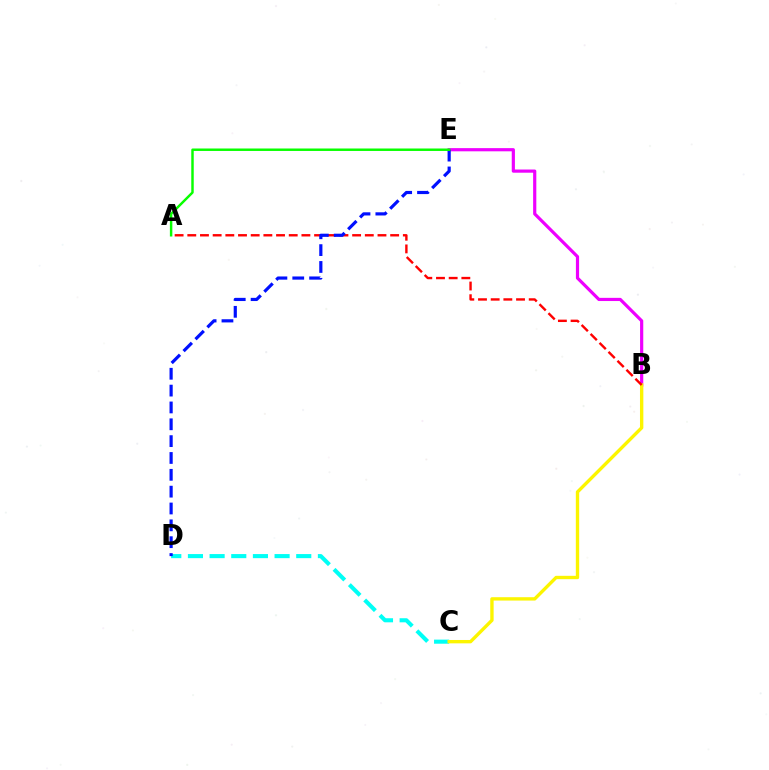{('C', 'D'): [{'color': '#00fff6', 'line_style': 'dashed', 'thickness': 2.94}], ('B', 'E'): [{'color': '#ee00ff', 'line_style': 'solid', 'thickness': 2.29}], ('B', 'C'): [{'color': '#fcf500', 'line_style': 'solid', 'thickness': 2.42}], ('A', 'B'): [{'color': '#ff0000', 'line_style': 'dashed', 'thickness': 1.72}], ('D', 'E'): [{'color': '#0010ff', 'line_style': 'dashed', 'thickness': 2.29}], ('A', 'E'): [{'color': '#08ff00', 'line_style': 'solid', 'thickness': 1.77}]}